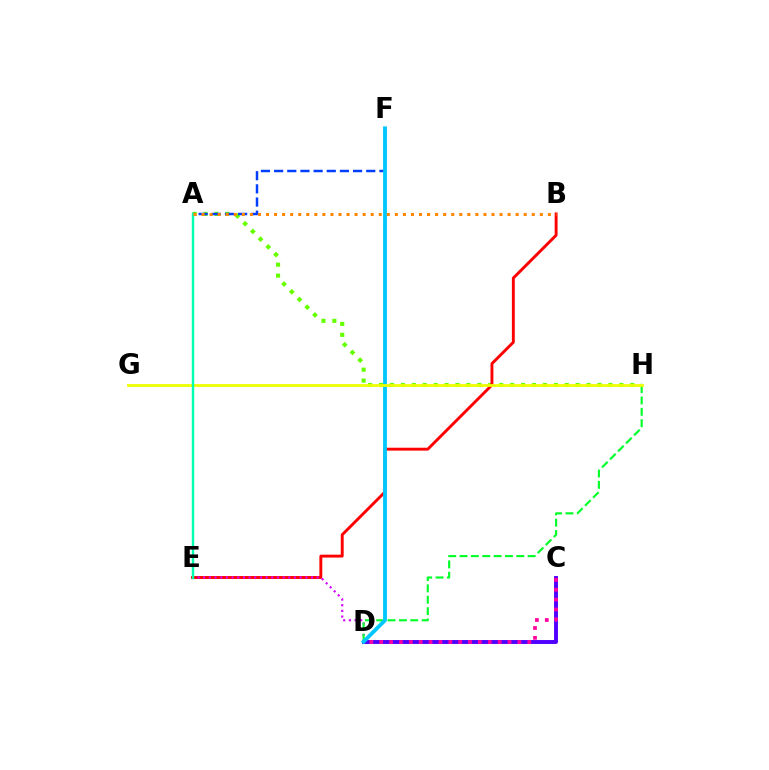{('C', 'D'): [{'color': '#4f00ff', 'line_style': 'solid', 'thickness': 2.82}, {'color': '#ff00a0', 'line_style': 'dotted', 'thickness': 2.68}], ('A', 'H'): [{'color': '#66ff00', 'line_style': 'dotted', 'thickness': 2.97}], ('B', 'E'): [{'color': '#ff0000', 'line_style': 'solid', 'thickness': 2.09}], ('A', 'F'): [{'color': '#003fff', 'line_style': 'dashed', 'thickness': 1.79}], ('D', 'E'): [{'color': '#d600ff', 'line_style': 'dotted', 'thickness': 1.54}], ('D', 'H'): [{'color': '#00ff27', 'line_style': 'dashed', 'thickness': 1.54}], ('D', 'F'): [{'color': '#00c7ff', 'line_style': 'solid', 'thickness': 2.75}], ('G', 'H'): [{'color': '#eeff00', 'line_style': 'solid', 'thickness': 2.0}], ('A', 'E'): [{'color': '#00ffaf', 'line_style': 'solid', 'thickness': 1.74}], ('A', 'B'): [{'color': '#ff8800', 'line_style': 'dotted', 'thickness': 2.19}]}